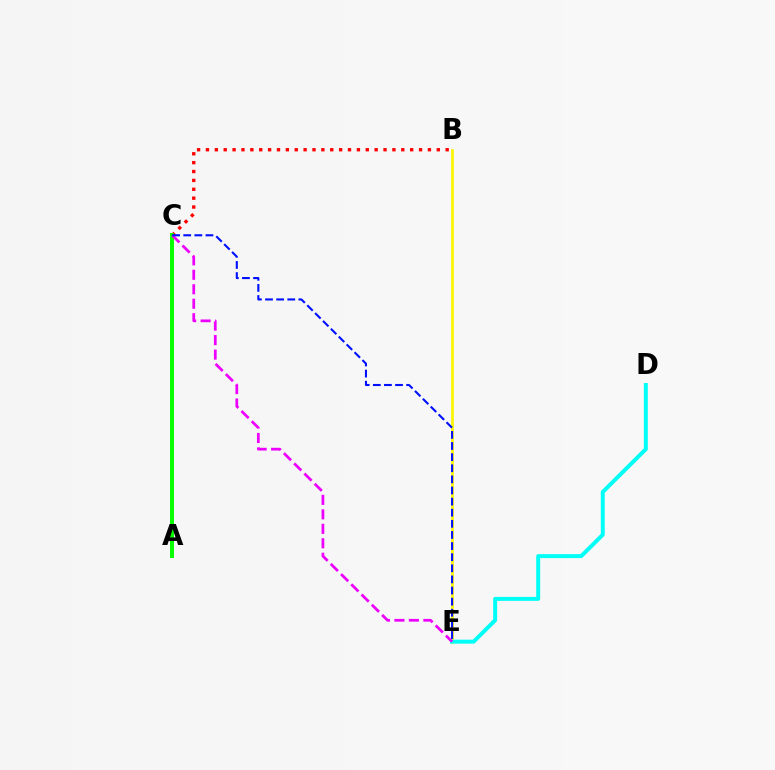{('B', 'E'): [{'color': '#fcf500', 'line_style': 'solid', 'thickness': 1.94}], ('B', 'C'): [{'color': '#ff0000', 'line_style': 'dotted', 'thickness': 2.41}], ('D', 'E'): [{'color': '#00fff6', 'line_style': 'solid', 'thickness': 2.86}], ('A', 'C'): [{'color': '#08ff00', 'line_style': 'solid', 'thickness': 2.86}], ('C', 'E'): [{'color': '#ee00ff', 'line_style': 'dashed', 'thickness': 1.97}, {'color': '#0010ff', 'line_style': 'dashed', 'thickness': 1.51}]}